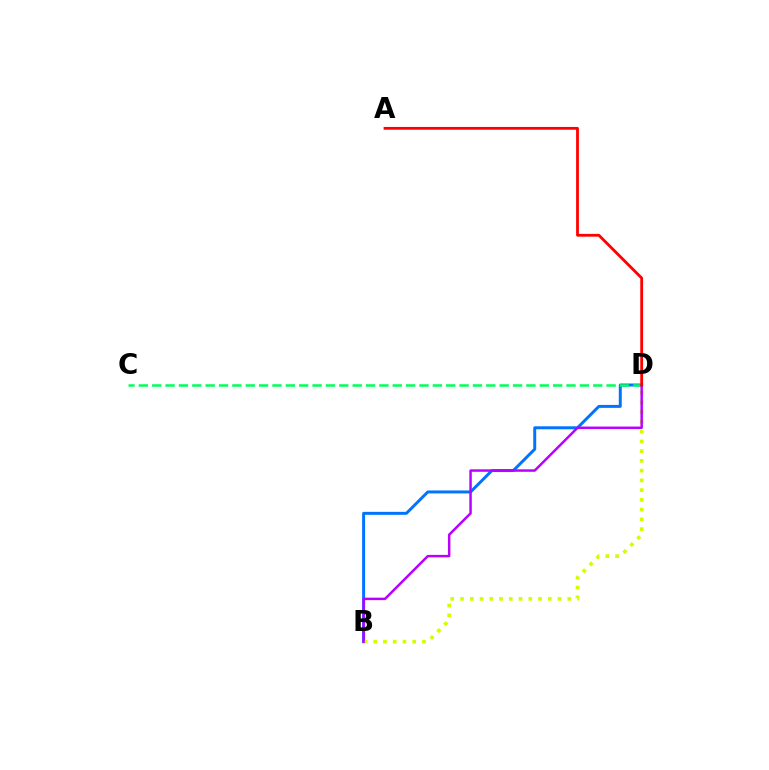{('B', 'D'): [{'color': '#0074ff', 'line_style': 'solid', 'thickness': 2.13}, {'color': '#d1ff00', 'line_style': 'dotted', 'thickness': 2.65}, {'color': '#b900ff', 'line_style': 'solid', 'thickness': 1.78}], ('C', 'D'): [{'color': '#00ff5c', 'line_style': 'dashed', 'thickness': 1.82}], ('A', 'D'): [{'color': '#ff0000', 'line_style': 'solid', 'thickness': 2.01}]}